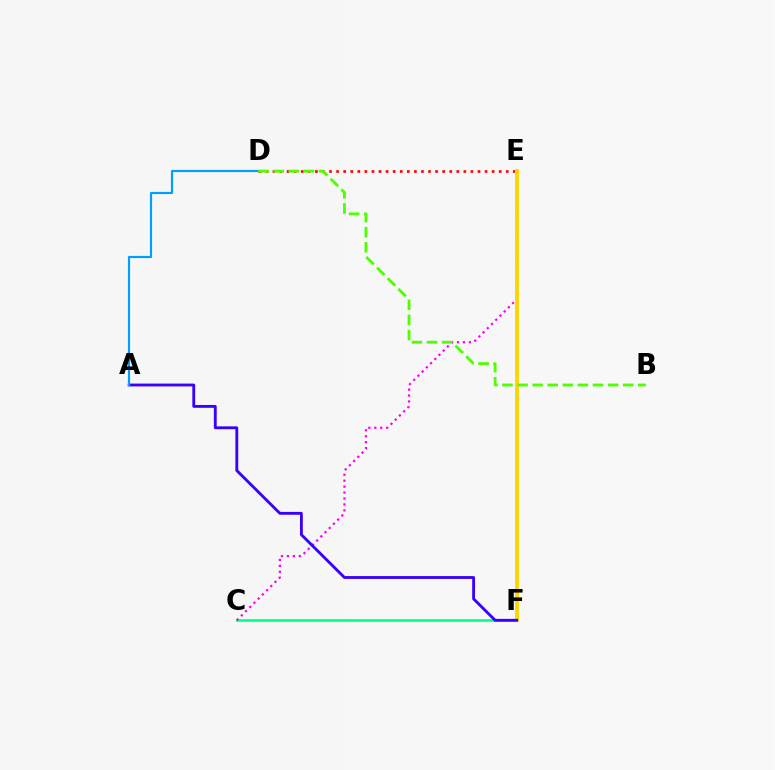{('D', 'E'): [{'color': '#ff0000', 'line_style': 'dotted', 'thickness': 1.92}], ('C', 'F'): [{'color': '#00ff86', 'line_style': 'solid', 'thickness': 1.88}], ('C', 'E'): [{'color': '#ff00ed', 'line_style': 'dotted', 'thickness': 1.61}], ('E', 'F'): [{'color': '#ffd500', 'line_style': 'solid', 'thickness': 2.77}], ('A', 'F'): [{'color': '#3700ff', 'line_style': 'solid', 'thickness': 2.04}], ('A', 'D'): [{'color': '#009eff', 'line_style': 'solid', 'thickness': 1.56}], ('B', 'D'): [{'color': '#4fff00', 'line_style': 'dashed', 'thickness': 2.05}]}